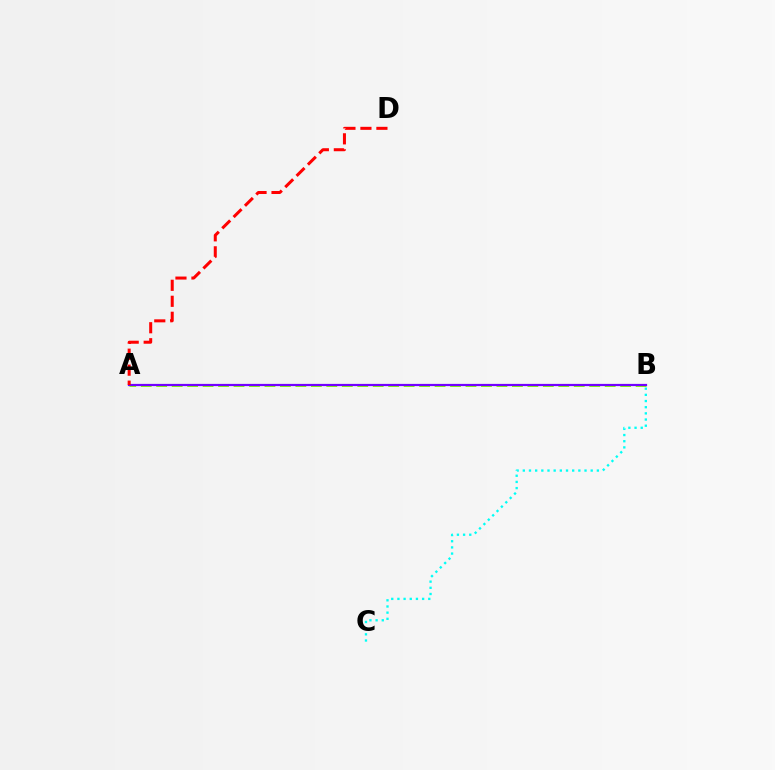{('B', 'C'): [{'color': '#00fff6', 'line_style': 'dotted', 'thickness': 1.68}], ('A', 'B'): [{'color': '#84ff00', 'line_style': 'dashed', 'thickness': 2.1}, {'color': '#7200ff', 'line_style': 'solid', 'thickness': 1.59}], ('A', 'D'): [{'color': '#ff0000', 'line_style': 'dashed', 'thickness': 2.17}]}